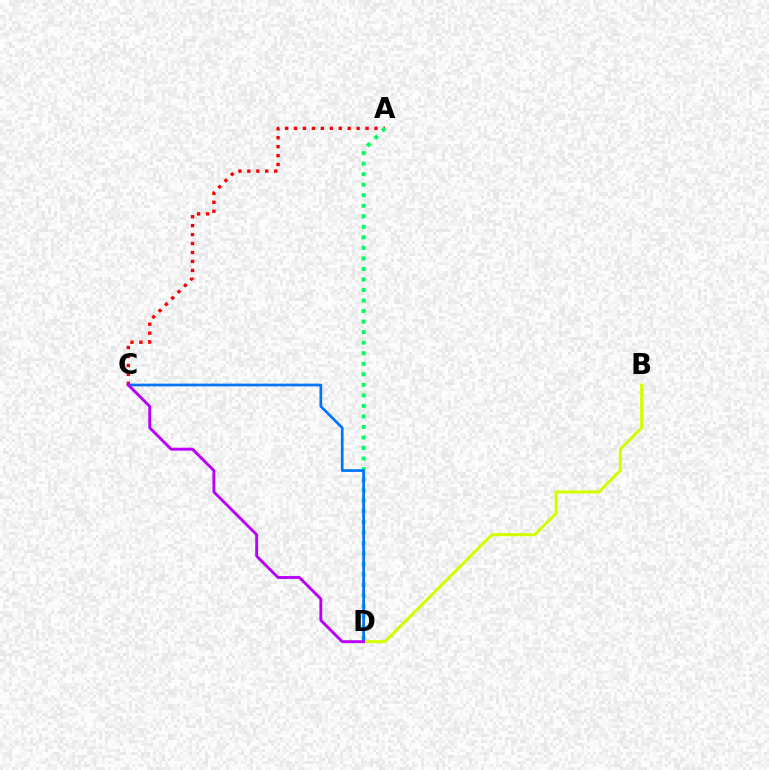{('A', 'C'): [{'color': '#ff0000', 'line_style': 'dotted', 'thickness': 2.43}], ('B', 'D'): [{'color': '#d1ff00', 'line_style': 'solid', 'thickness': 2.21}], ('A', 'D'): [{'color': '#00ff5c', 'line_style': 'dotted', 'thickness': 2.86}], ('C', 'D'): [{'color': '#0074ff', 'line_style': 'solid', 'thickness': 1.95}, {'color': '#b900ff', 'line_style': 'solid', 'thickness': 2.08}]}